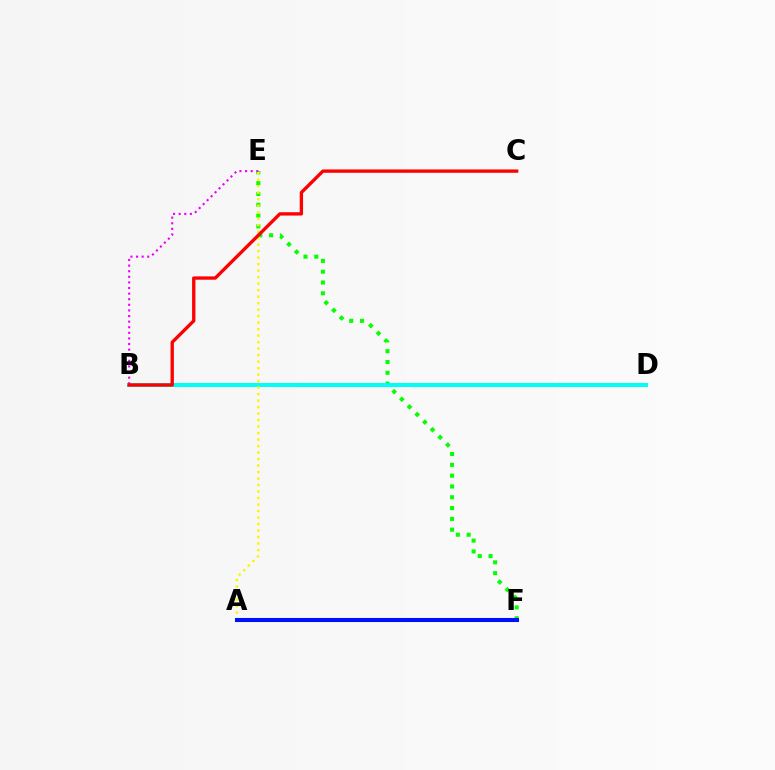{('E', 'F'): [{'color': '#08ff00', 'line_style': 'dotted', 'thickness': 2.94}], ('B', 'D'): [{'color': '#00fff6', 'line_style': 'solid', 'thickness': 2.88}], ('B', 'E'): [{'color': '#ee00ff', 'line_style': 'dotted', 'thickness': 1.52}], ('A', 'E'): [{'color': '#fcf500', 'line_style': 'dotted', 'thickness': 1.77}], ('B', 'C'): [{'color': '#ff0000', 'line_style': 'solid', 'thickness': 2.4}], ('A', 'F'): [{'color': '#0010ff', 'line_style': 'solid', 'thickness': 2.92}]}